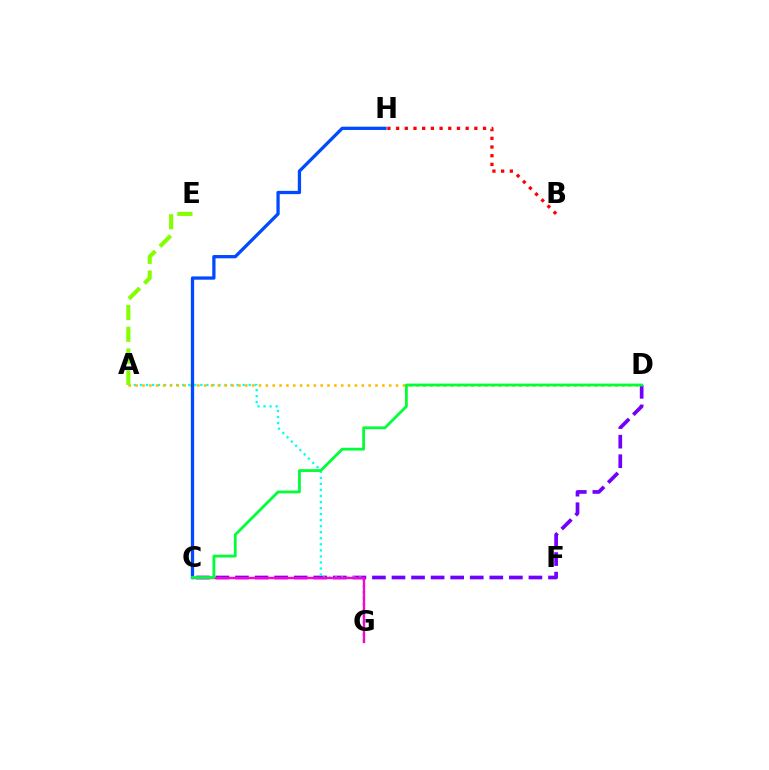{('B', 'H'): [{'color': '#ff0000', 'line_style': 'dotted', 'thickness': 2.36}], ('C', 'D'): [{'color': '#7200ff', 'line_style': 'dashed', 'thickness': 2.66}, {'color': '#00ff39', 'line_style': 'solid', 'thickness': 2.01}], ('A', 'G'): [{'color': '#00fff6', 'line_style': 'dotted', 'thickness': 1.64}], ('A', 'D'): [{'color': '#ffbd00', 'line_style': 'dotted', 'thickness': 1.86}], ('A', 'E'): [{'color': '#84ff00', 'line_style': 'dashed', 'thickness': 2.95}], ('C', 'G'): [{'color': '#ff00cf', 'line_style': 'solid', 'thickness': 1.69}], ('C', 'H'): [{'color': '#004bff', 'line_style': 'solid', 'thickness': 2.36}]}